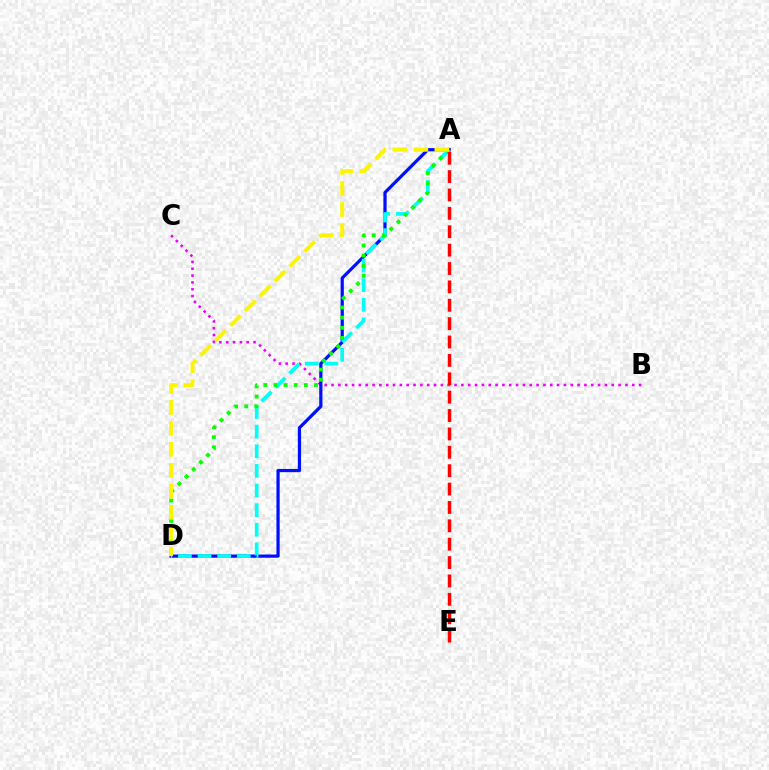{('B', 'C'): [{'color': '#ee00ff', 'line_style': 'dotted', 'thickness': 1.86}], ('A', 'D'): [{'color': '#0010ff', 'line_style': 'solid', 'thickness': 2.32}, {'color': '#00fff6', 'line_style': 'dashed', 'thickness': 2.67}, {'color': '#08ff00', 'line_style': 'dotted', 'thickness': 2.75}, {'color': '#fcf500', 'line_style': 'dashed', 'thickness': 2.85}], ('A', 'E'): [{'color': '#ff0000', 'line_style': 'dashed', 'thickness': 2.5}]}